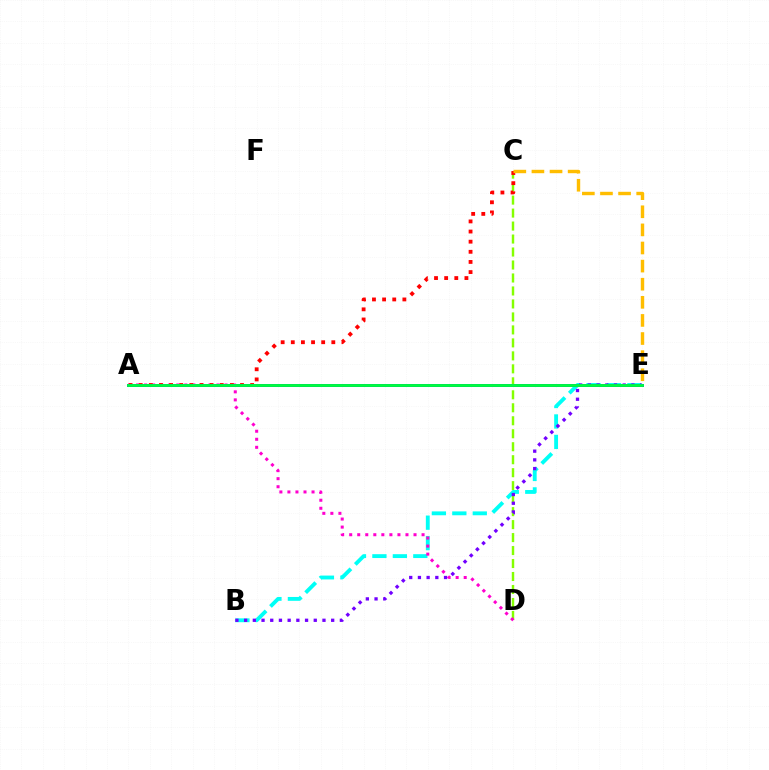{('C', 'D'): [{'color': '#84ff00', 'line_style': 'dashed', 'thickness': 1.76}], ('B', 'E'): [{'color': '#00fff6', 'line_style': 'dashed', 'thickness': 2.78}, {'color': '#7200ff', 'line_style': 'dotted', 'thickness': 2.37}], ('A', 'D'): [{'color': '#ff00cf', 'line_style': 'dotted', 'thickness': 2.19}], ('A', 'C'): [{'color': '#ff0000', 'line_style': 'dotted', 'thickness': 2.75}], ('C', 'E'): [{'color': '#ffbd00', 'line_style': 'dashed', 'thickness': 2.46}], ('A', 'E'): [{'color': '#004bff', 'line_style': 'solid', 'thickness': 2.16}, {'color': '#00ff39', 'line_style': 'solid', 'thickness': 2.0}]}